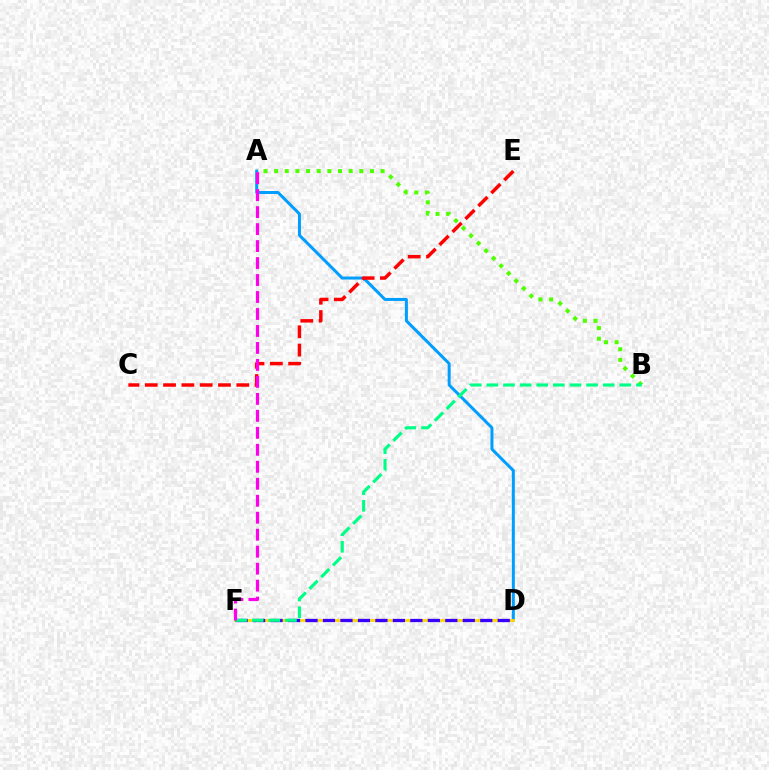{('A', 'B'): [{'color': '#4fff00', 'line_style': 'dotted', 'thickness': 2.89}], ('A', 'D'): [{'color': '#009eff', 'line_style': 'solid', 'thickness': 2.16}], ('D', 'F'): [{'color': '#ffd500', 'line_style': 'solid', 'thickness': 2.02}, {'color': '#3700ff', 'line_style': 'dashed', 'thickness': 2.37}], ('C', 'E'): [{'color': '#ff0000', 'line_style': 'dashed', 'thickness': 2.49}], ('B', 'F'): [{'color': '#00ff86', 'line_style': 'dashed', 'thickness': 2.26}], ('A', 'F'): [{'color': '#ff00ed', 'line_style': 'dashed', 'thickness': 2.31}]}